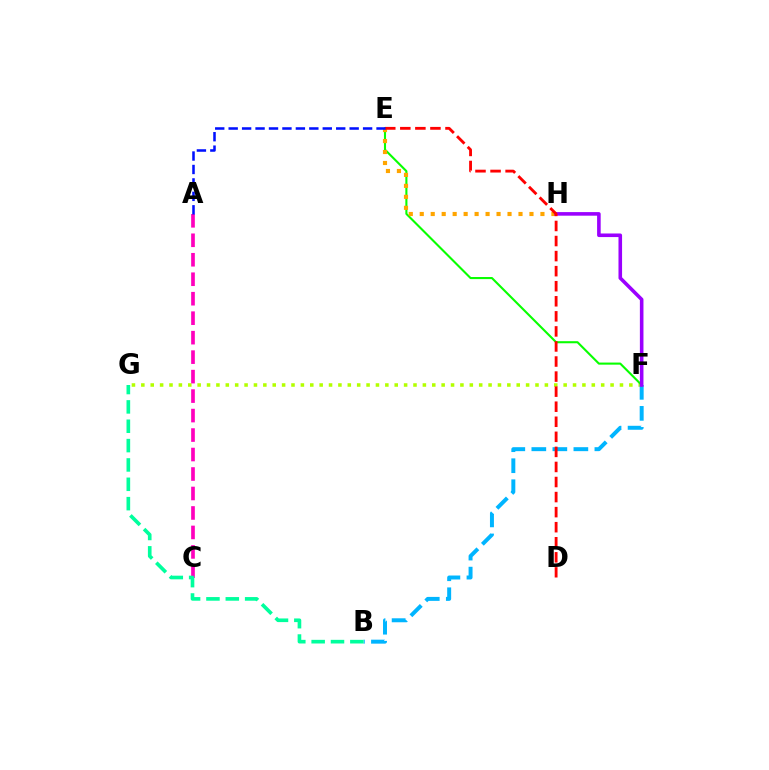{('F', 'G'): [{'color': '#b3ff00', 'line_style': 'dotted', 'thickness': 2.55}], ('B', 'F'): [{'color': '#00b5ff', 'line_style': 'dashed', 'thickness': 2.86}], ('E', 'F'): [{'color': '#08ff00', 'line_style': 'solid', 'thickness': 1.51}], ('E', 'H'): [{'color': '#ffa500', 'line_style': 'dotted', 'thickness': 2.98}], ('A', 'C'): [{'color': '#ff00bd', 'line_style': 'dashed', 'thickness': 2.65}], ('F', 'H'): [{'color': '#9b00ff', 'line_style': 'solid', 'thickness': 2.58}], ('B', 'G'): [{'color': '#00ff9d', 'line_style': 'dashed', 'thickness': 2.63}], ('D', 'E'): [{'color': '#ff0000', 'line_style': 'dashed', 'thickness': 2.05}], ('A', 'E'): [{'color': '#0010ff', 'line_style': 'dashed', 'thickness': 1.83}]}